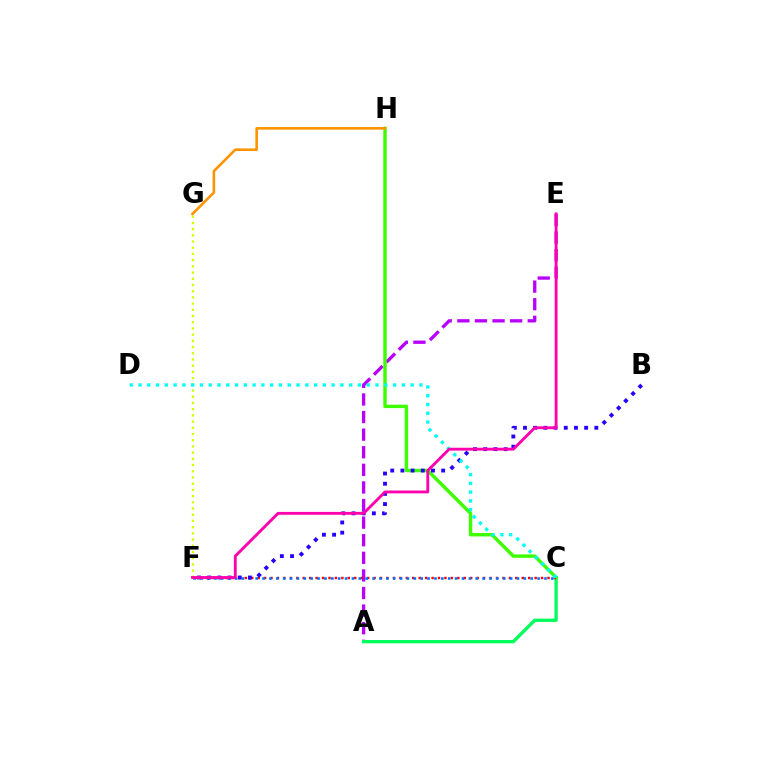{('F', 'G'): [{'color': '#d1ff00', 'line_style': 'dotted', 'thickness': 1.69}], ('A', 'E'): [{'color': '#b900ff', 'line_style': 'dashed', 'thickness': 2.39}], ('A', 'C'): [{'color': '#00ff5c', 'line_style': 'solid', 'thickness': 2.39}], ('C', 'H'): [{'color': '#3dff00', 'line_style': 'solid', 'thickness': 2.46}], ('C', 'F'): [{'color': '#ff0000', 'line_style': 'dotted', 'thickness': 1.75}, {'color': '#0074ff', 'line_style': 'dotted', 'thickness': 1.87}], ('G', 'H'): [{'color': '#ff9400', 'line_style': 'solid', 'thickness': 1.89}], ('B', 'F'): [{'color': '#2500ff', 'line_style': 'dotted', 'thickness': 2.77}], ('C', 'D'): [{'color': '#00fff6', 'line_style': 'dotted', 'thickness': 2.39}], ('E', 'F'): [{'color': '#ff00ac', 'line_style': 'solid', 'thickness': 2.05}]}